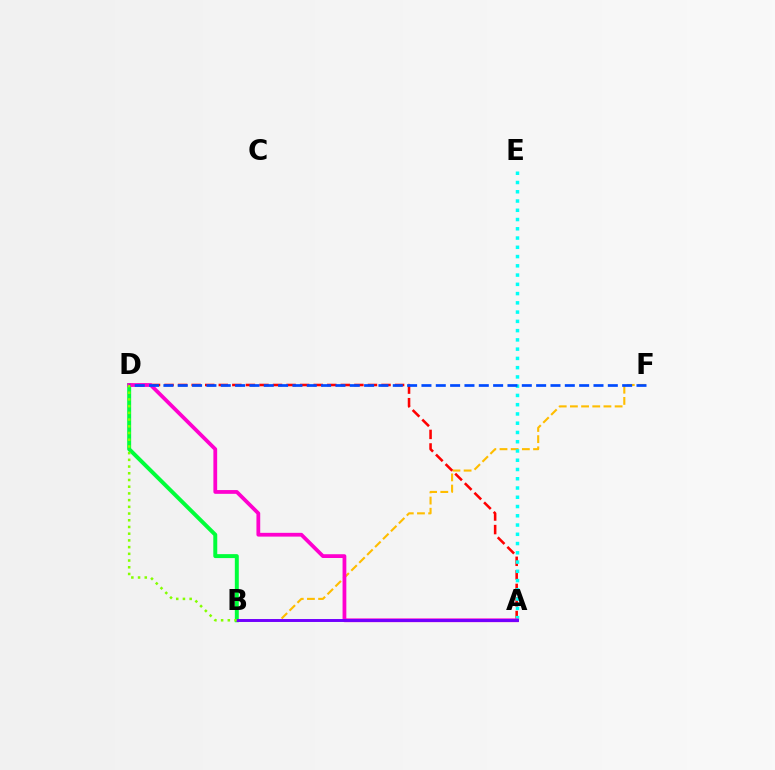{('B', 'F'): [{'color': '#ffbd00', 'line_style': 'dashed', 'thickness': 1.52}], ('B', 'D'): [{'color': '#00ff39', 'line_style': 'solid', 'thickness': 2.85}, {'color': '#84ff00', 'line_style': 'dotted', 'thickness': 1.82}], ('A', 'D'): [{'color': '#ff0000', 'line_style': 'dashed', 'thickness': 1.84}, {'color': '#ff00cf', 'line_style': 'solid', 'thickness': 2.72}], ('A', 'E'): [{'color': '#00fff6', 'line_style': 'dotted', 'thickness': 2.52}], ('D', 'F'): [{'color': '#004bff', 'line_style': 'dashed', 'thickness': 1.95}], ('A', 'B'): [{'color': '#7200ff', 'line_style': 'solid', 'thickness': 2.12}]}